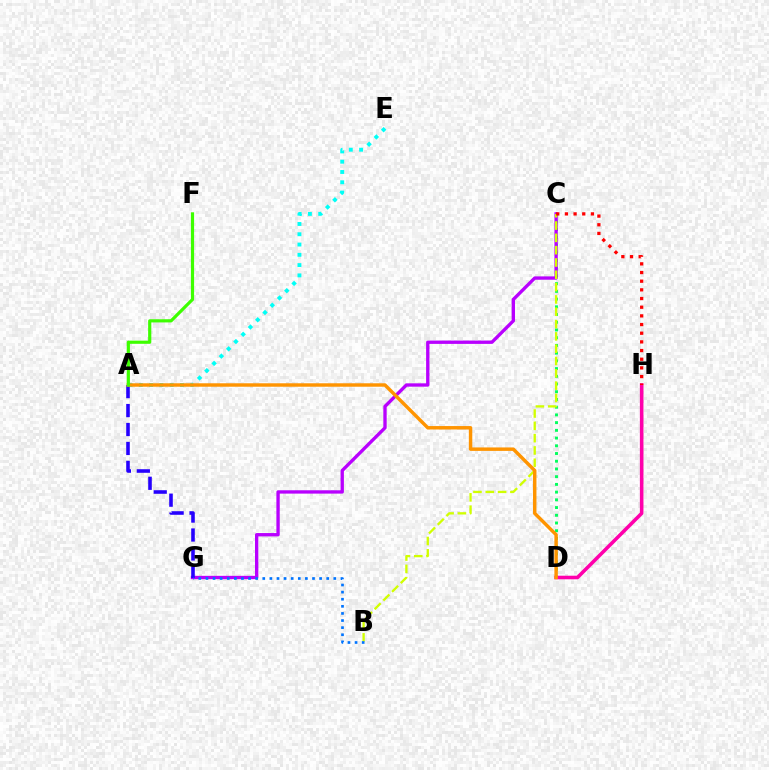{('A', 'E'): [{'color': '#00fff6', 'line_style': 'dotted', 'thickness': 2.79}], ('C', 'D'): [{'color': '#00ff5c', 'line_style': 'dotted', 'thickness': 2.1}], ('D', 'H'): [{'color': '#ff00ac', 'line_style': 'solid', 'thickness': 2.57}], ('C', 'G'): [{'color': '#b900ff', 'line_style': 'solid', 'thickness': 2.4}], ('B', 'C'): [{'color': '#d1ff00', 'line_style': 'dashed', 'thickness': 1.67}], ('A', 'G'): [{'color': '#2500ff', 'line_style': 'dashed', 'thickness': 2.57}], ('C', 'H'): [{'color': '#ff0000', 'line_style': 'dotted', 'thickness': 2.36}], ('B', 'G'): [{'color': '#0074ff', 'line_style': 'dotted', 'thickness': 1.93}], ('A', 'D'): [{'color': '#ff9400', 'line_style': 'solid', 'thickness': 2.48}], ('A', 'F'): [{'color': '#3dff00', 'line_style': 'solid', 'thickness': 2.29}]}